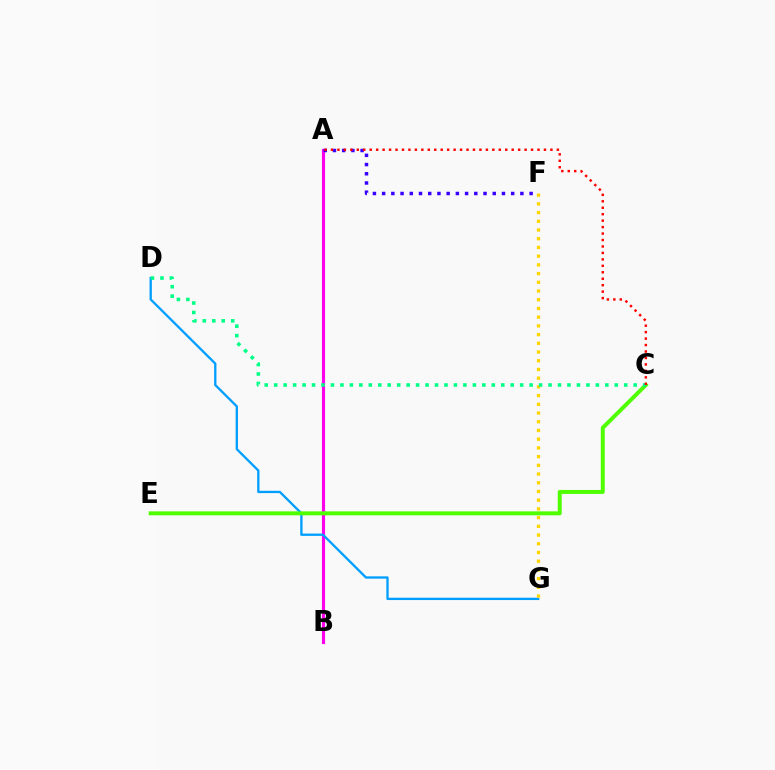{('A', 'B'): [{'color': '#ff00ed', 'line_style': 'solid', 'thickness': 2.26}], ('D', 'G'): [{'color': '#009eff', 'line_style': 'solid', 'thickness': 1.67}], ('C', 'E'): [{'color': '#4fff00', 'line_style': 'solid', 'thickness': 2.86}], ('A', 'F'): [{'color': '#3700ff', 'line_style': 'dotted', 'thickness': 2.5}], ('F', 'G'): [{'color': '#ffd500', 'line_style': 'dotted', 'thickness': 2.37}], ('C', 'D'): [{'color': '#00ff86', 'line_style': 'dotted', 'thickness': 2.57}], ('A', 'C'): [{'color': '#ff0000', 'line_style': 'dotted', 'thickness': 1.75}]}